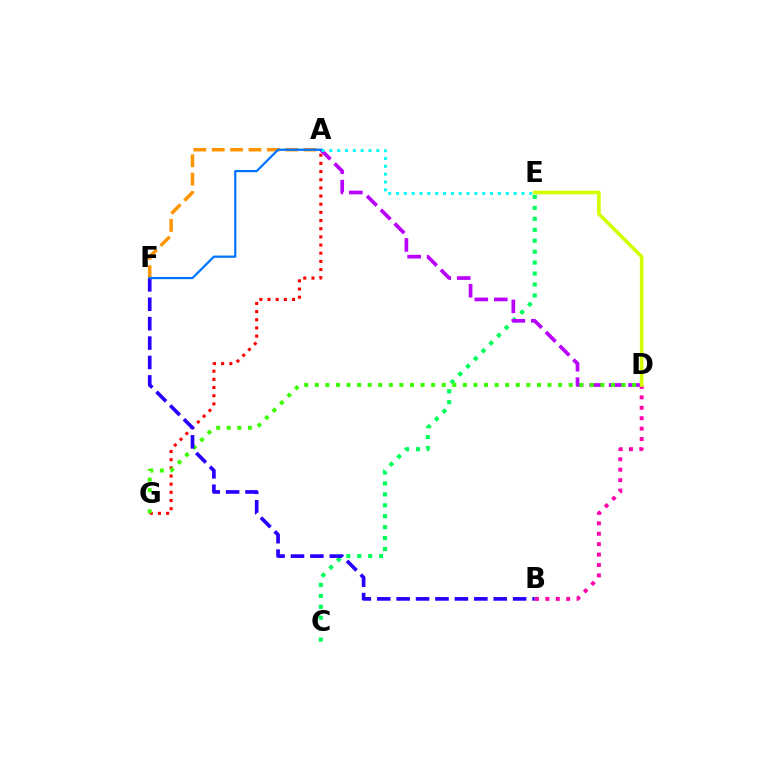{('A', 'G'): [{'color': '#ff0000', 'line_style': 'dotted', 'thickness': 2.22}], ('C', 'E'): [{'color': '#00ff5c', 'line_style': 'dotted', 'thickness': 2.97}], ('A', 'D'): [{'color': '#b900ff', 'line_style': 'dashed', 'thickness': 2.65}], ('A', 'E'): [{'color': '#00fff6', 'line_style': 'dotted', 'thickness': 2.13}], ('B', 'D'): [{'color': '#ff00ac', 'line_style': 'dotted', 'thickness': 2.83}], ('A', 'F'): [{'color': '#ff9400', 'line_style': 'dashed', 'thickness': 2.5}, {'color': '#0074ff', 'line_style': 'solid', 'thickness': 1.61}], ('D', 'G'): [{'color': '#3dff00', 'line_style': 'dotted', 'thickness': 2.87}], ('D', 'E'): [{'color': '#d1ff00', 'line_style': 'solid', 'thickness': 2.62}], ('B', 'F'): [{'color': '#2500ff', 'line_style': 'dashed', 'thickness': 2.64}]}